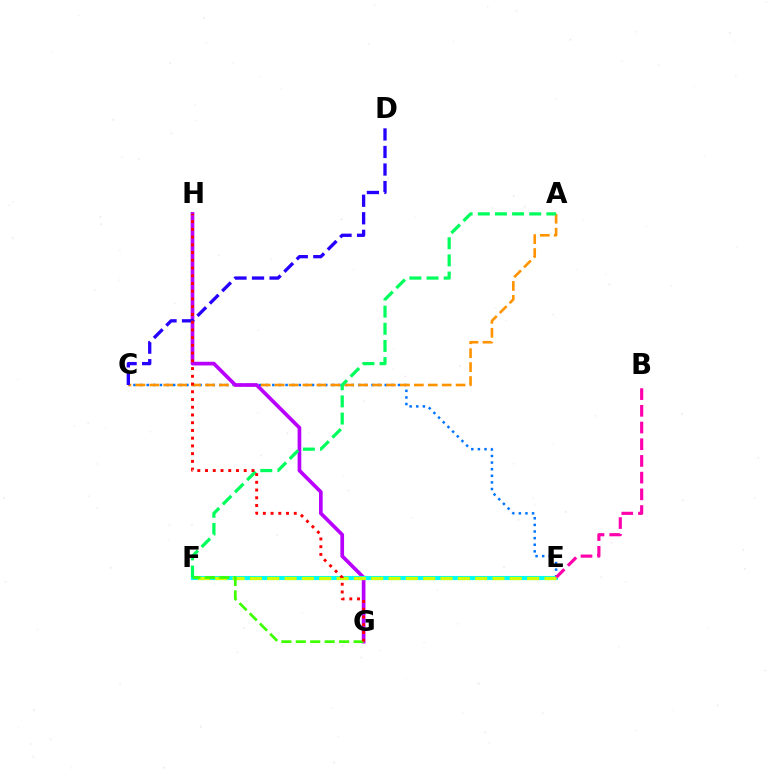{('C', 'E'): [{'color': '#0074ff', 'line_style': 'dotted', 'thickness': 1.8}], ('A', 'C'): [{'color': '#ff9400', 'line_style': 'dashed', 'thickness': 1.89}], ('G', 'H'): [{'color': '#b900ff', 'line_style': 'solid', 'thickness': 2.65}, {'color': '#ff0000', 'line_style': 'dotted', 'thickness': 2.1}], ('E', 'F'): [{'color': '#00fff6', 'line_style': 'solid', 'thickness': 2.95}, {'color': '#d1ff00', 'line_style': 'dashed', 'thickness': 2.35}], ('B', 'E'): [{'color': '#ff00ac', 'line_style': 'dashed', 'thickness': 2.27}], ('F', 'G'): [{'color': '#3dff00', 'line_style': 'dashed', 'thickness': 1.96}], ('A', 'F'): [{'color': '#00ff5c', 'line_style': 'dashed', 'thickness': 2.33}], ('C', 'D'): [{'color': '#2500ff', 'line_style': 'dashed', 'thickness': 2.38}]}